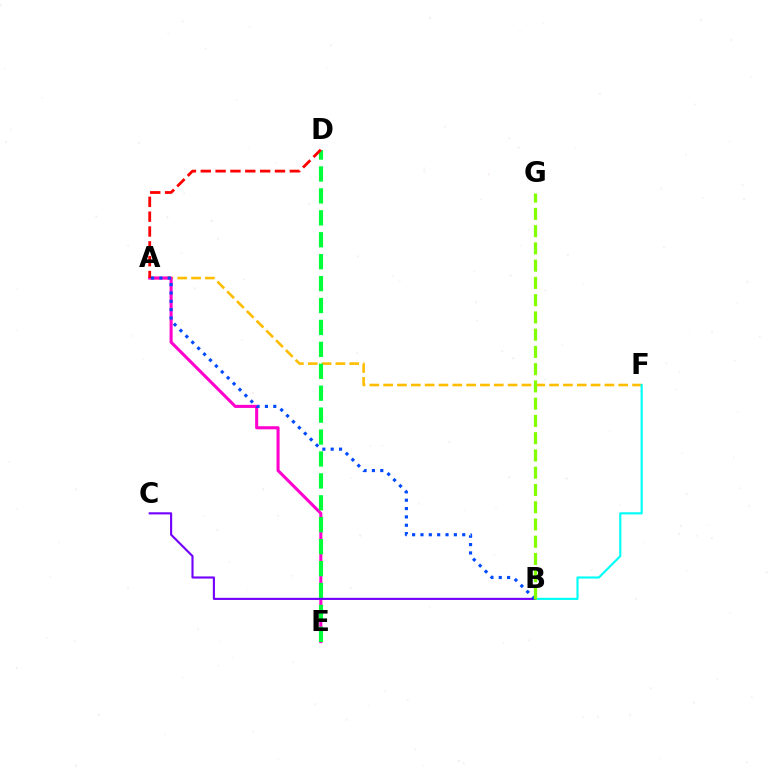{('A', 'F'): [{'color': '#ffbd00', 'line_style': 'dashed', 'thickness': 1.88}], ('A', 'E'): [{'color': '#ff00cf', 'line_style': 'solid', 'thickness': 2.21}], ('D', 'E'): [{'color': '#00ff39', 'line_style': 'dashed', 'thickness': 2.98}], ('B', 'F'): [{'color': '#00fff6', 'line_style': 'solid', 'thickness': 1.55}], ('A', 'D'): [{'color': '#ff0000', 'line_style': 'dashed', 'thickness': 2.02}], ('B', 'C'): [{'color': '#7200ff', 'line_style': 'solid', 'thickness': 1.53}], ('A', 'B'): [{'color': '#004bff', 'line_style': 'dotted', 'thickness': 2.27}], ('B', 'G'): [{'color': '#84ff00', 'line_style': 'dashed', 'thickness': 2.34}]}